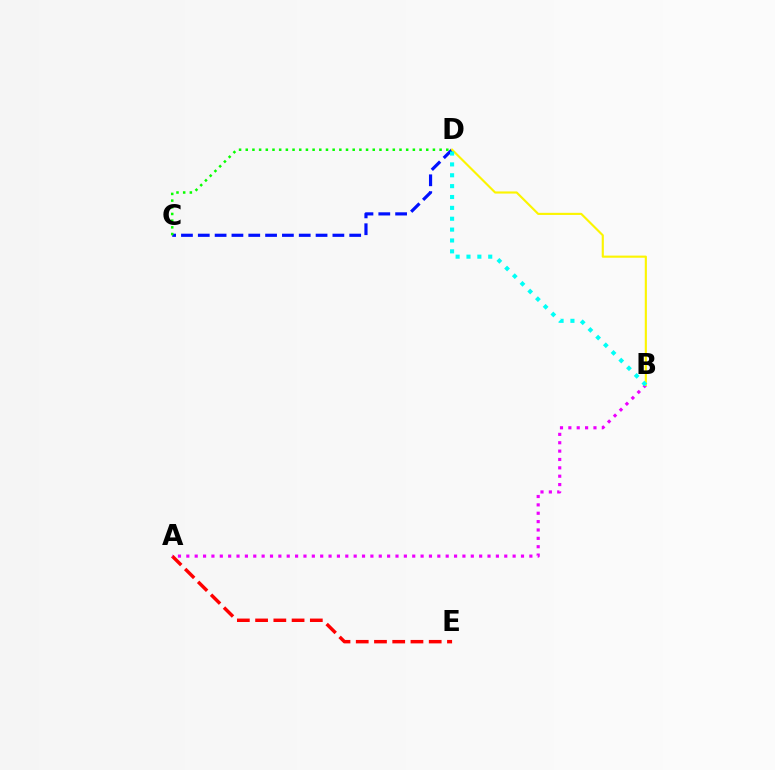{('A', 'E'): [{'color': '#ff0000', 'line_style': 'dashed', 'thickness': 2.48}], ('C', 'D'): [{'color': '#0010ff', 'line_style': 'dashed', 'thickness': 2.29}, {'color': '#08ff00', 'line_style': 'dotted', 'thickness': 1.82}], ('A', 'B'): [{'color': '#ee00ff', 'line_style': 'dotted', 'thickness': 2.27}], ('B', 'D'): [{'color': '#fcf500', 'line_style': 'solid', 'thickness': 1.54}, {'color': '#00fff6', 'line_style': 'dotted', 'thickness': 2.95}]}